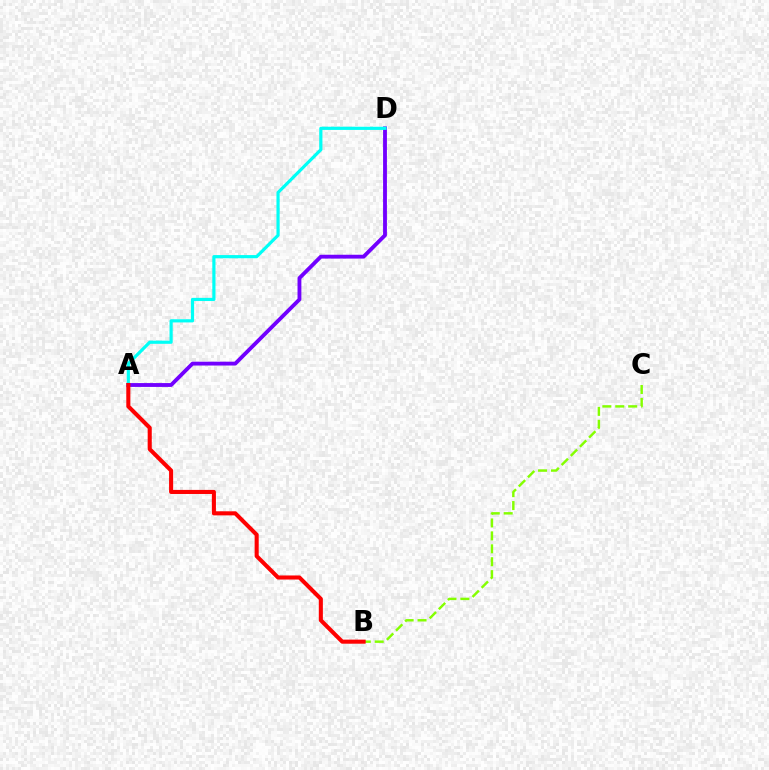{('A', 'D'): [{'color': '#7200ff', 'line_style': 'solid', 'thickness': 2.77}, {'color': '#00fff6', 'line_style': 'solid', 'thickness': 2.29}], ('B', 'C'): [{'color': '#84ff00', 'line_style': 'dashed', 'thickness': 1.76}], ('A', 'B'): [{'color': '#ff0000', 'line_style': 'solid', 'thickness': 2.93}]}